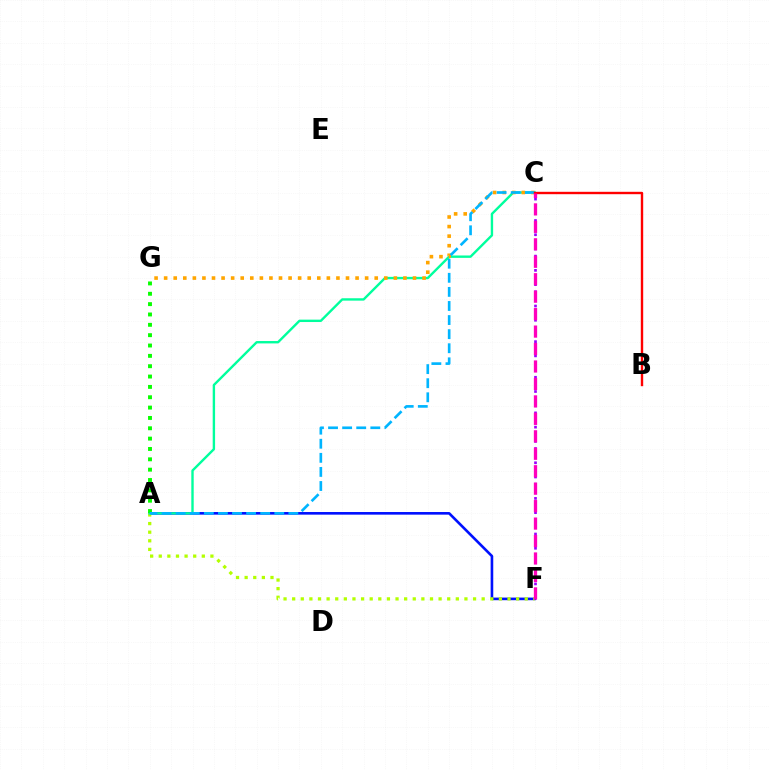{('A', 'F'): [{'color': '#0010ff', 'line_style': 'solid', 'thickness': 1.89}, {'color': '#b3ff00', 'line_style': 'dotted', 'thickness': 2.34}], ('A', 'C'): [{'color': '#00ff9d', 'line_style': 'solid', 'thickness': 1.72}, {'color': '#00b5ff', 'line_style': 'dashed', 'thickness': 1.91}], ('A', 'G'): [{'color': '#08ff00', 'line_style': 'dotted', 'thickness': 2.81}], ('C', 'G'): [{'color': '#ffa500', 'line_style': 'dotted', 'thickness': 2.6}], ('C', 'F'): [{'color': '#9b00ff', 'line_style': 'dotted', 'thickness': 1.94}, {'color': '#ff00bd', 'line_style': 'dashed', 'thickness': 2.37}], ('B', 'C'): [{'color': '#ff0000', 'line_style': 'solid', 'thickness': 1.72}]}